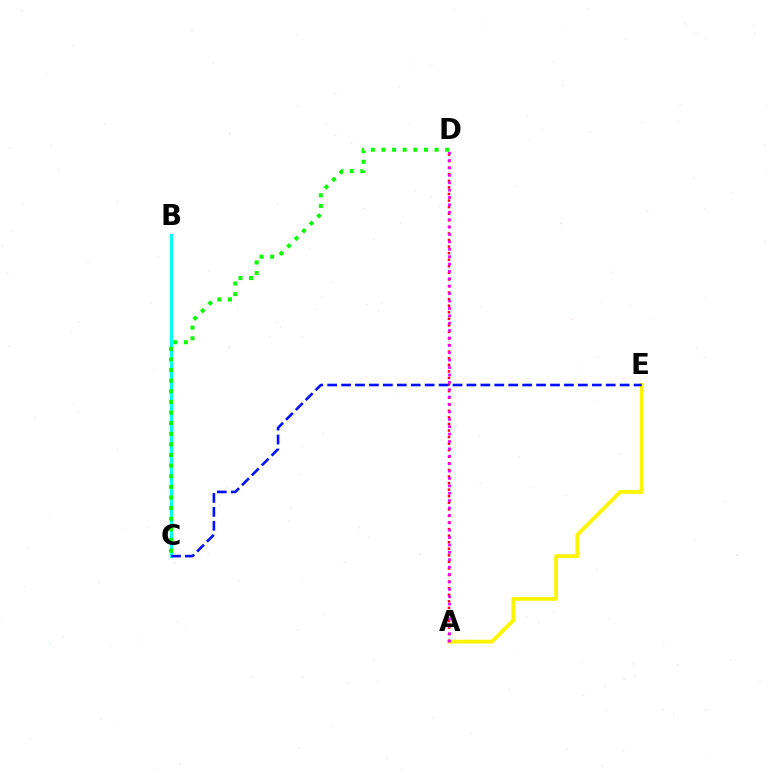{('A', 'E'): [{'color': '#fcf500', 'line_style': 'solid', 'thickness': 2.75}], ('B', 'C'): [{'color': '#00fff6', 'line_style': 'solid', 'thickness': 2.24}], ('A', 'D'): [{'color': '#ff0000', 'line_style': 'dotted', 'thickness': 1.79}, {'color': '#ee00ff', 'line_style': 'dotted', 'thickness': 2.01}], ('C', 'E'): [{'color': '#0010ff', 'line_style': 'dashed', 'thickness': 1.89}], ('C', 'D'): [{'color': '#08ff00', 'line_style': 'dotted', 'thickness': 2.89}]}